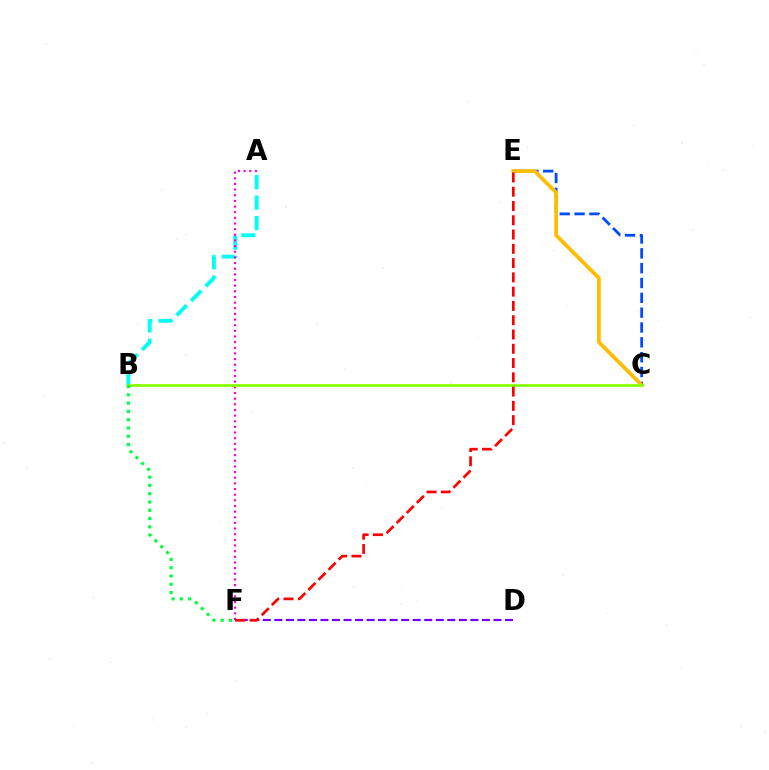{('C', 'E'): [{'color': '#004bff', 'line_style': 'dashed', 'thickness': 2.02}, {'color': '#ffbd00', 'line_style': 'solid', 'thickness': 2.69}], ('A', 'B'): [{'color': '#00fff6', 'line_style': 'dashed', 'thickness': 2.78}], ('A', 'F'): [{'color': '#ff00cf', 'line_style': 'dotted', 'thickness': 1.53}], ('D', 'F'): [{'color': '#7200ff', 'line_style': 'dashed', 'thickness': 1.57}], ('B', 'C'): [{'color': '#84ff00', 'line_style': 'solid', 'thickness': 1.95}], ('B', 'F'): [{'color': '#00ff39', 'line_style': 'dotted', 'thickness': 2.25}], ('E', 'F'): [{'color': '#ff0000', 'line_style': 'dashed', 'thickness': 1.94}]}